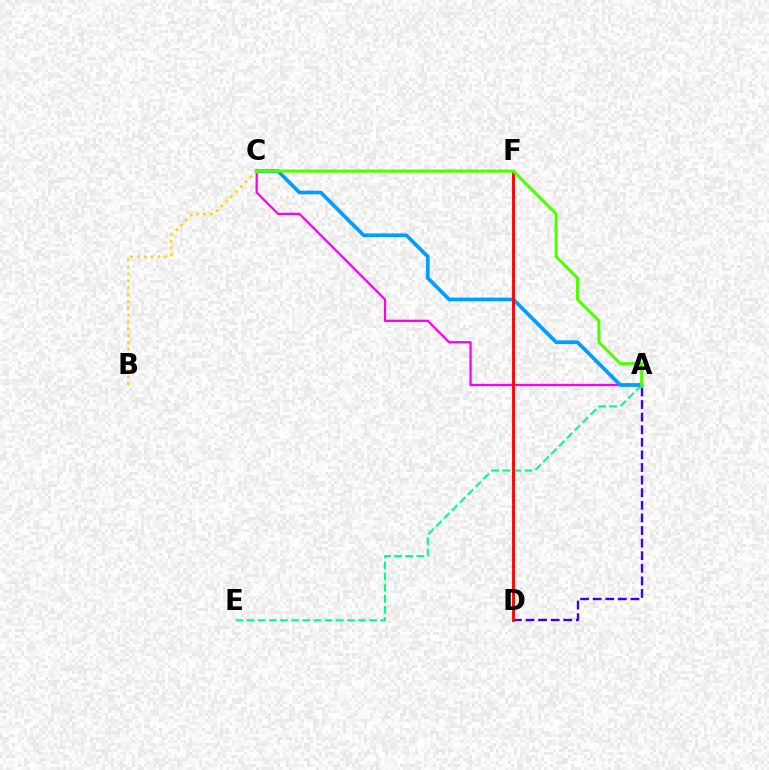{('A', 'C'): [{'color': '#ff00ed', 'line_style': 'solid', 'thickness': 1.63}, {'color': '#009eff', 'line_style': 'solid', 'thickness': 2.66}, {'color': '#4fff00', 'line_style': 'solid', 'thickness': 2.19}], ('A', 'E'): [{'color': '#00ff86', 'line_style': 'dashed', 'thickness': 1.51}], ('B', 'C'): [{'color': '#ffd500', 'line_style': 'dotted', 'thickness': 1.87}], ('A', 'D'): [{'color': '#3700ff', 'line_style': 'dashed', 'thickness': 1.71}], ('D', 'F'): [{'color': '#ff0000', 'line_style': 'solid', 'thickness': 2.06}]}